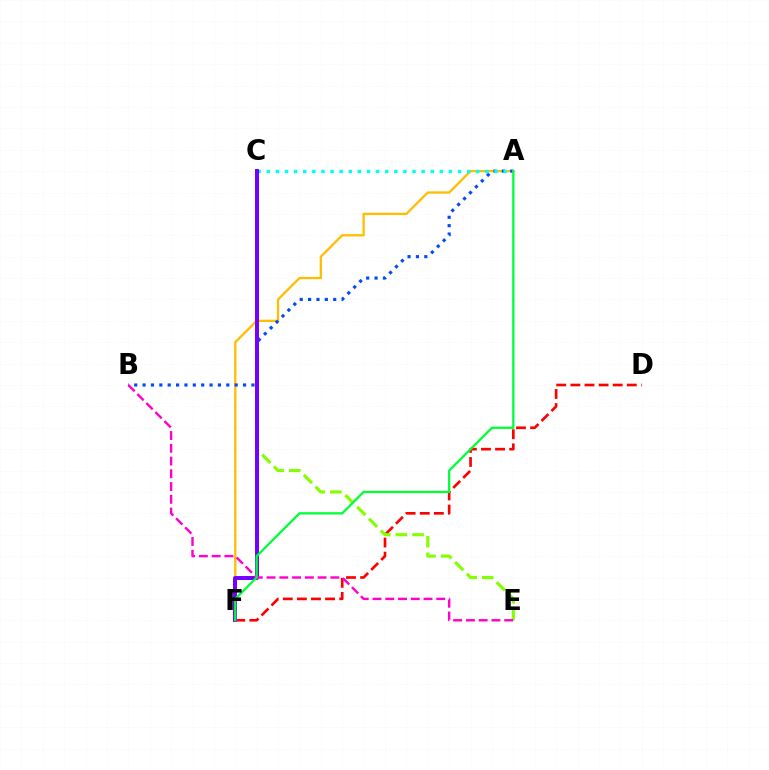{('D', 'F'): [{'color': '#ff0000', 'line_style': 'dashed', 'thickness': 1.92}], ('C', 'E'): [{'color': '#84ff00', 'line_style': 'dashed', 'thickness': 2.26}], ('A', 'F'): [{'color': '#ffbd00', 'line_style': 'solid', 'thickness': 1.65}, {'color': '#00ff39', 'line_style': 'solid', 'thickness': 1.64}], ('A', 'B'): [{'color': '#004bff', 'line_style': 'dotted', 'thickness': 2.27}], ('A', 'C'): [{'color': '#00fff6', 'line_style': 'dotted', 'thickness': 2.47}], ('C', 'F'): [{'color': '#7200ff', 'line_style': 'solid', 'thickness': 2.85}], ('B', 'E'): [{'color': '#ff00cf', 'line_style': 'dashed', 'thickness': 1.73}]}